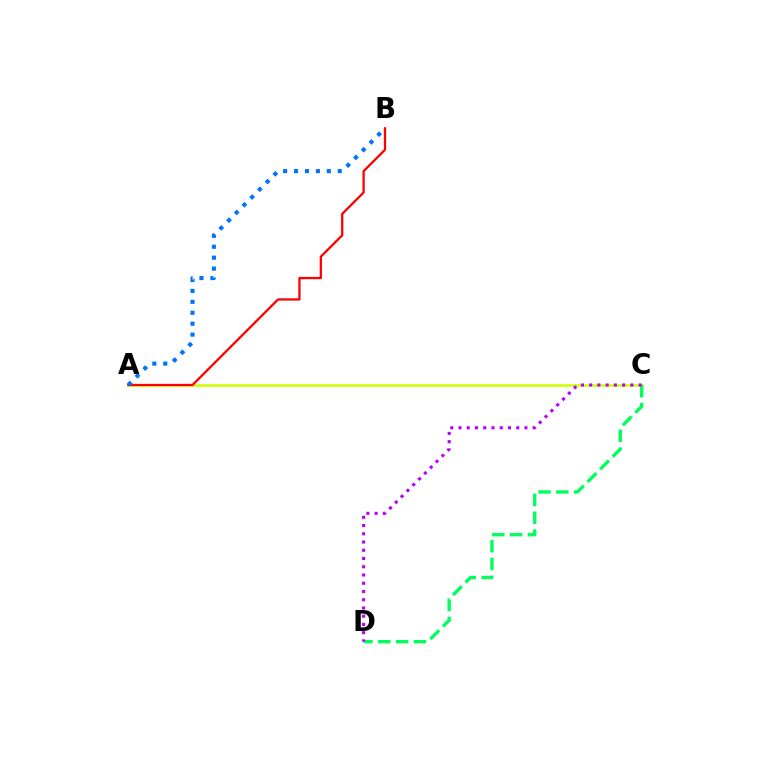{('A', 'C'): [{'color': '#d1ff00', 'line_style': 'solid', 'thickness': 1.84}], ('C', 'D'): [{'color': '#00ff5c', 'line_style': 'dashed', 'thickness': 2.42}, {'color': '#b900ff', 'line_style': 'dotted', 'thickness': 2.24}], ('A', 'B'): [{'color': '#ff0000', 'line_style': 'solid', 'thickness': 1.65}, {'color': '#0074ff', 'line_style': 'dotted', 'thickness': 2.97}]}